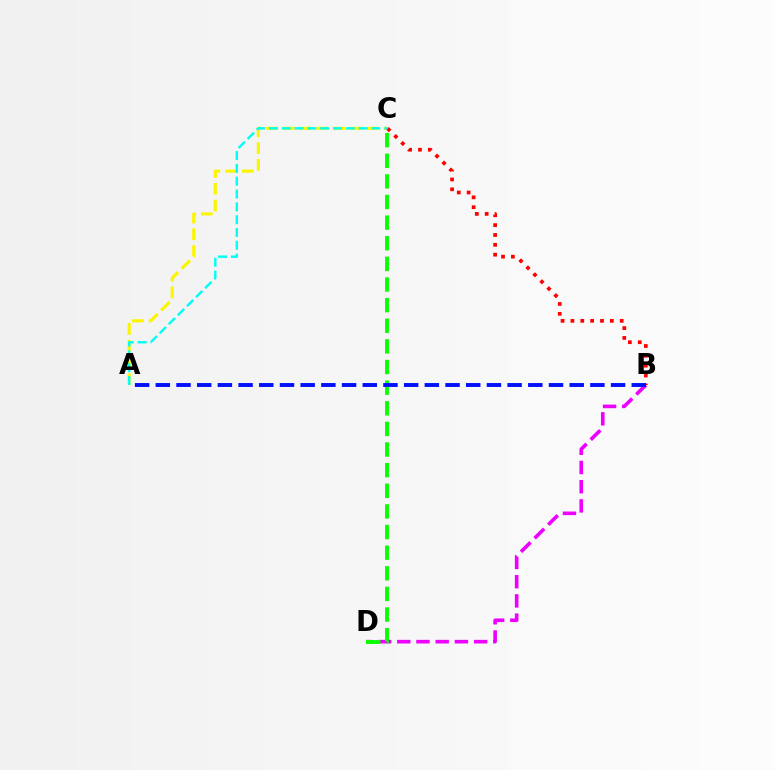{('B', 'D'): [{'color': '#ee00ff', 'line_style': 'dashed', 'thickness': 2.61}], ('A', 'C'): [{'color': '#fcf500', 'line_style': 'dashed', 'thickness': 2.28}, {'color': '#00fff6', 'line_style': 'dashed', 'thickness': 1.74}], ('C', 'D'): [{'color': '#08ff00', 'line_style': 'dashed', 'thickness': 2.8}], ('B', 'C'): [{'color': '#ff0000', 'line_style': 'dotted', 'thickness': 2.68}], ('A', 'B'): [{'color': '#0010ff', 'line_style': 'dashed', 'thickness': 2.81}]}